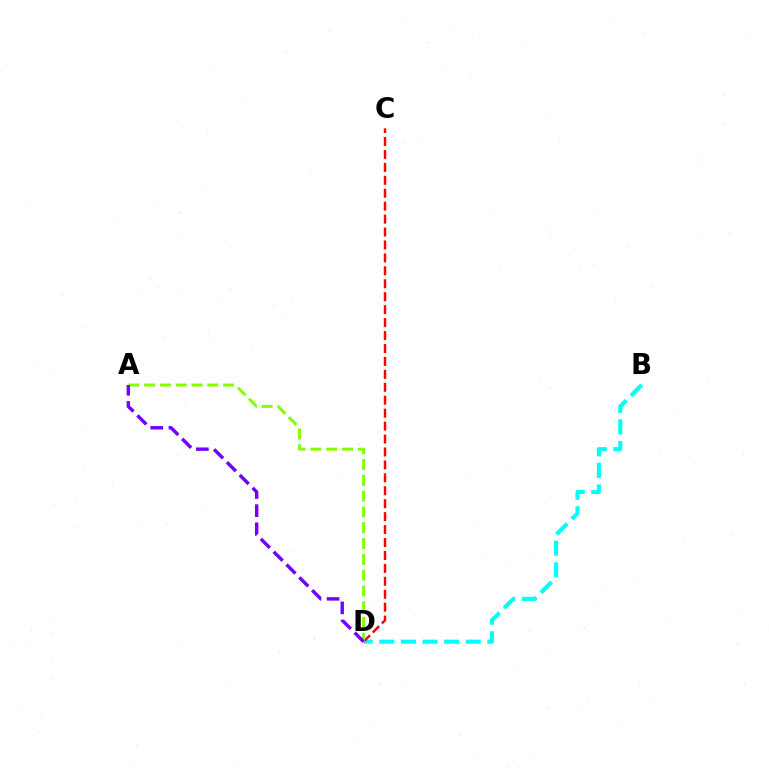{('B', 'D'): [{'color': '#00fff6', 'line_style': 'dashed', 'thickness': 2.94}], ('C', 'D'): [{'color': '#ff0000', 'line_style': 'dashed', 'thickness': 1.76}], ('A', 'D'): [{'color': '#84ff00', 'line_style': 'dashed', 'thickness': 2.15}, {'color': '#7200ff', 'line_style': 'dashed', 'thickness': 2.47}]}